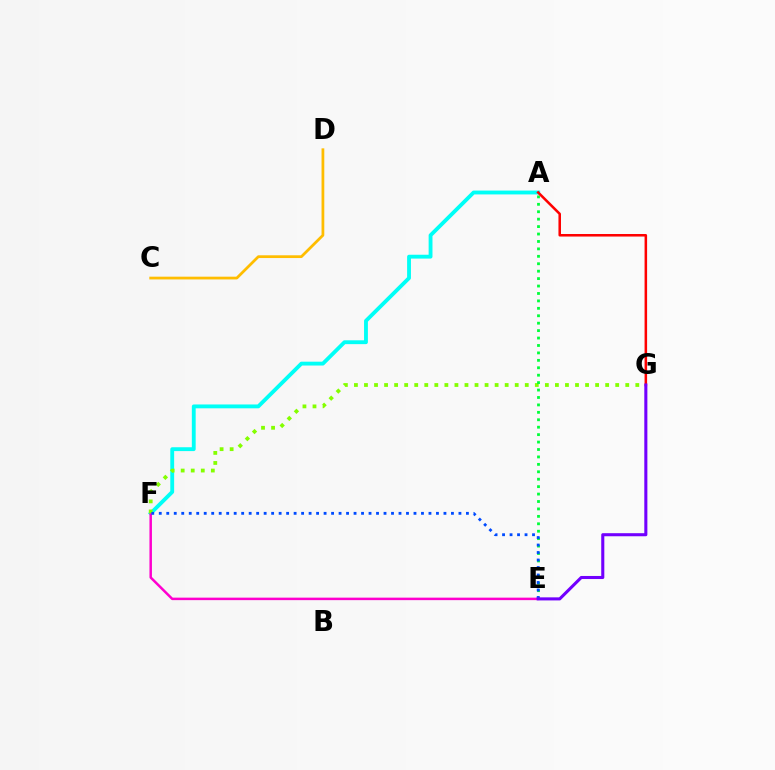{('A', 'F'): [{'color': '#00fff6', 'line_style': 'solid', 'thickness': 2.77}], ('E', 'F'): [{'color': '#ff00cf', 'line_style': 'solid', 'thickness': 1.8}, {'color': '#004bff', 'line_style': 'dotted', 'thickness': 2.04}], ('F', 'G'): [{'color': '#84ff00', 'line_style': 'dotted', 'thickness': 2.73}], ('A', 'E'): [{'color': '#00ff39', 'line_style': 'dotted', 'thickness': 2.02}], ('A', 'G'): [{'color': '#ff0000', 'line_style': 'solid', 'thickness': 1.83}], ('C', 'D'): [{'color': '#ffbd00', 'line_style': 'solid', 'thickness': 1.98}], ('E', 'G'): [{'color': '#7200ff', 'line_style': 'solid', 'thickness': 2.21}]}